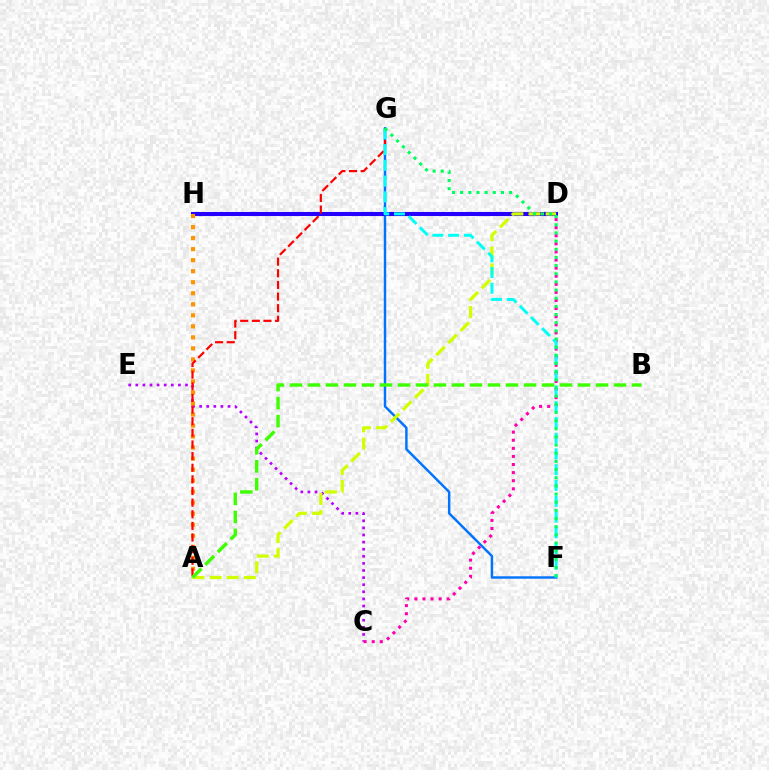{('F', 'G'): [{'color': '#0074ff', 'line_style': 'solid', 'thickness': 1.76}, {'color': '#00fff6', 'line_style': 'dashed', 'thickness': 2.14}, {'color': '#00ff5c', 'line_style': 'dotted', 'thickness': 2.22}], ('C', 'E'): [{'color': '#b900ff', 'line_style': 'dotted', 'thickness': 1.93}], ('D', 'H'): [{'color': '#2500ff', 'line_style': 'solid', 'thickness': 2.93}], ('C', 'D'): [{'color': '#ff00ac', 'line_style': 'dotted', 'thickness': 2.2}], ('A', 'D'): [{'color': '#d1ff00', 'line_style': 'dashed', 'thickness': 2.33}], ('A', 'H'): [{'color': '#ff9400', 'line_style': 'dotted', 'thickness': 3.0}], ('A', 'G'): [{'color': '#ff0000', 'line_style': 'dashed', 'thickness': 1.58}], ('A', 'B'): [{'color': '#3dff00', 'line_style': 'dashed', 'thickness': 2.45}]}